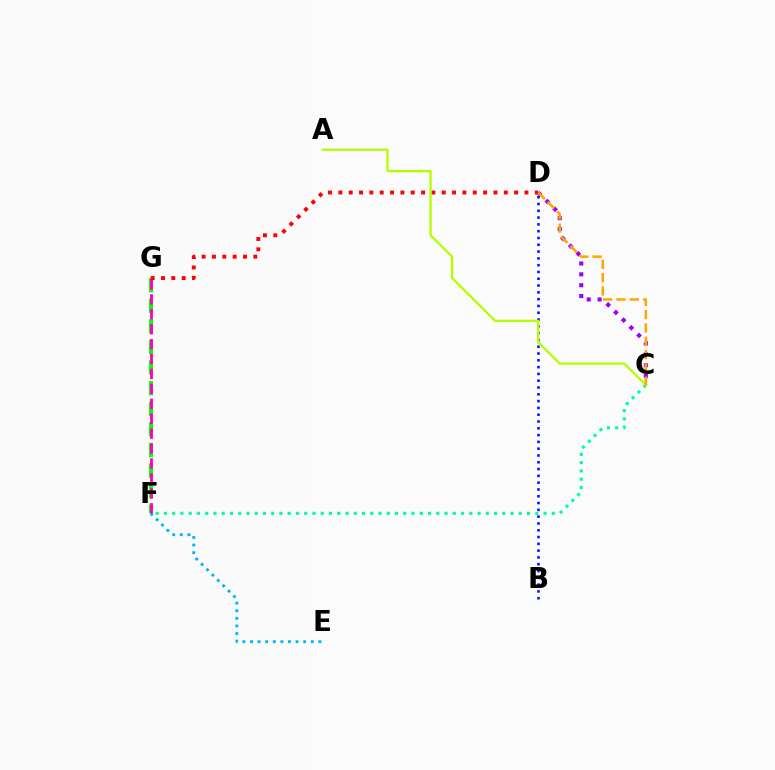{('E', 'F'): [{'color': '#00b5ff', 'line_style': 'dotted', 'thickness': 2.06}], ('F', 'G'): [{'color': '#08ff00', 'line_style': 'dashed', 'thickness': 2.8}, {'color': '#ff00bd', 'line_style': 'dashed', 'thickness': 2.03}], ('C', 'D'): [{'color': '#9b00ff', 'line_style': 'dotted', 'thickness': 2.95}, {'color': '#ffa500', 'line_style': 'dashed', 'thickness': 1.81}], ('C', 'F'): [{'color': '#00ff9d', 'line_style': 'dotted', 'thickness': 2.24}], ('B', 'D'): [{'color': '#0010ff', 'line_style': 'dotted', 'thickness': 1.85}], ('D', 'G'): [{'color': '#ff0000', 'line_style': 'dotted', 'thickness': 2.81}], ('A', 'C'): [{'color': '#b3ff00', 'line_style': 'solid', 'thickness': 1.65}]}